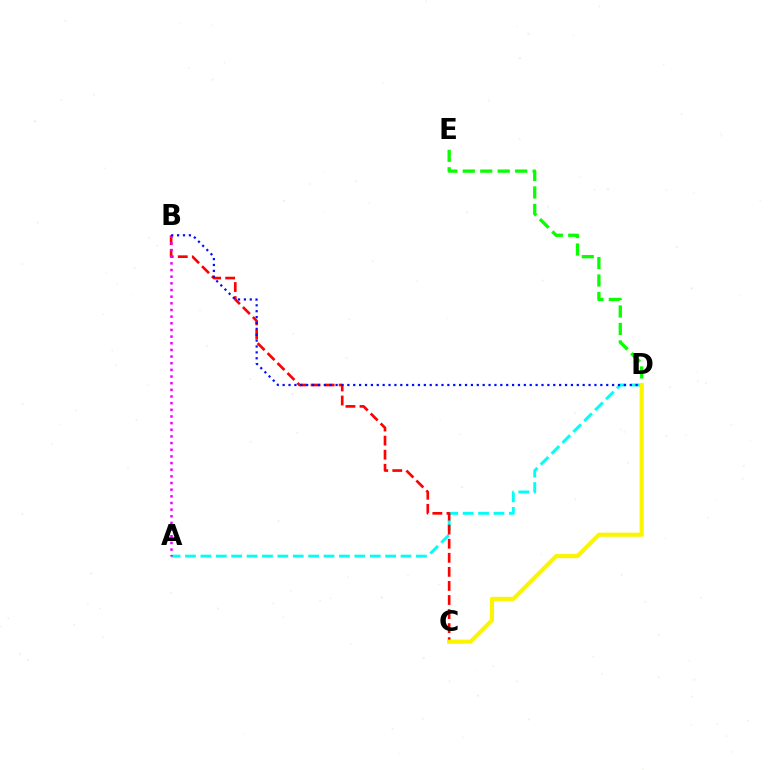{('D', 'E'): [{'color': '#08ff00', 'line_style': 'dashed', 'thickness': 2.37}], ('A', 'D'): [{'color': '#00fff6', 'line_style': 'dashed', 'thickness': 2.09}], ('B', 'C'): [{'color': '#ff0000', 'line_style': 'dashed', 'thickness': 1.91}], ('A', 'B'): [{'color': '#ee00ff', 'line_style': 'dotted', 'thickness': 1.81}], ('B', 'D'): [{'color': '#0010ff', 'line_style': 'dotted', 'thickness': 1.6}], ('C', 'D'): [{'color': '#fcf500', 'line_style': 'solid', 'thickness': 2.97}]}